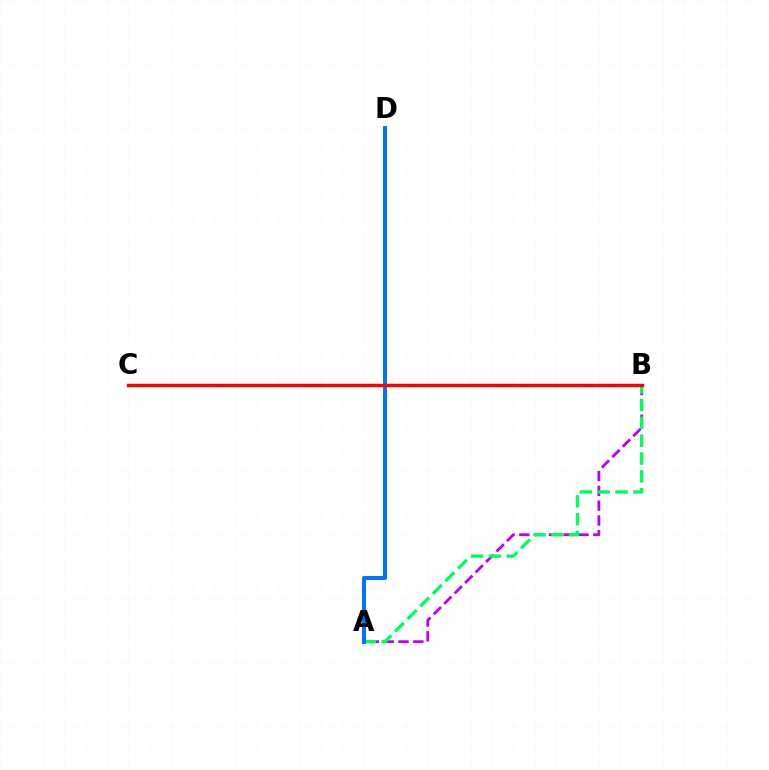{('A', 'B'): [{'color': '#b900ff', 'line_style': 'dashed', 'thickness': 2.01}, {'color': '#00ff5c', 'line_style': 'dashed', 'thickness': 2.42}], ('A', 'D'): [{'color': '#0074ff', 'line_style': 'solid', 'thickness': 2.86}], ('B', 'C'): [{'color': '#d1ff00', 'line_style': 'dotted', 'thickness': 2.36}, {'color': '#ff0000', 'line_style': 'solid', 'thickness': 2.49}]}